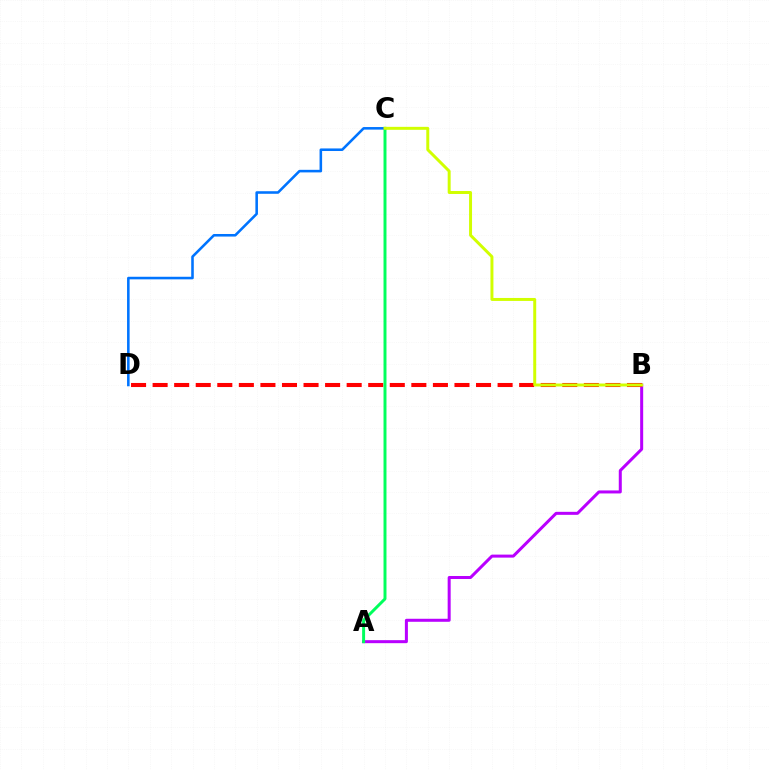{('A', 'B'): [{'color': '#b900ff', 'line_style': 'solid', 'thickness': 2.17}], ('B', 'D'): [{'color': '#ff0000', 'line_style': 'dashed', 'thickness': 2.93}], ('A', 'C'): [{'color': '#00ff5c', 'line_style': 'solid', 'thickness': 2.13}], ('C', 'D'): [{'color': '#0074ff', 'line_style': 'solid', 'thickness': 1.85}], ('B', 'C'): [{'color': '#d1ff00', 'line_style': 'solid', 'thickness': 2.14}]}